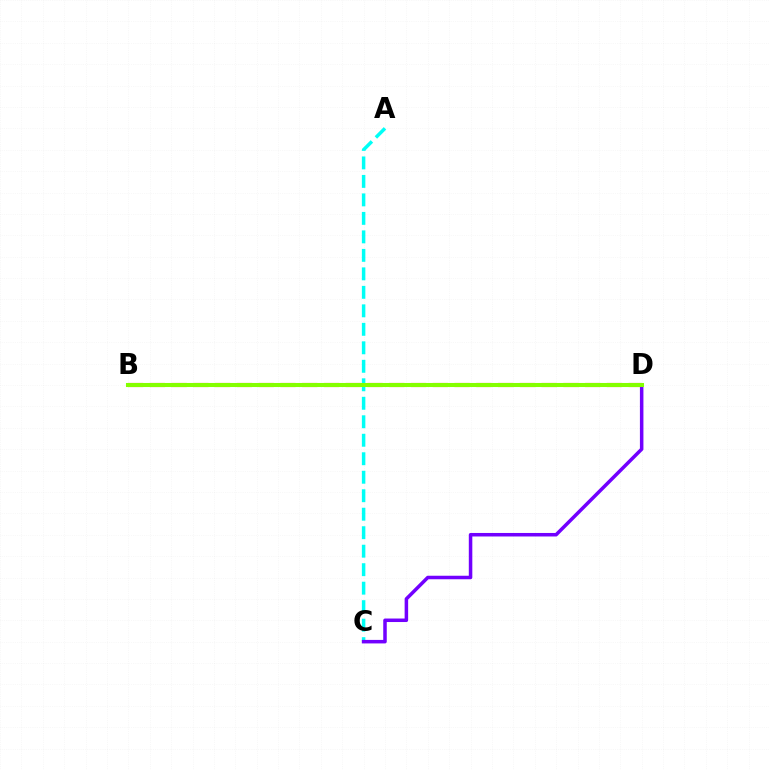{('B', 'D'): [{'color': '#ff0000', 'line_style': 'dashed', 'thickness': 2.96}, {'color': '#84ff00', 'line_style': 'solid', 'thickness': 2.92}], ('A', 'C'): [{'color': '#00fff6', 'line_style': 'dashed', 'thickness': 2.51}], ('C', 'D'): [{'color': '#7200ff', 'line_style': 'solid', 'thickness': 2.53}]}